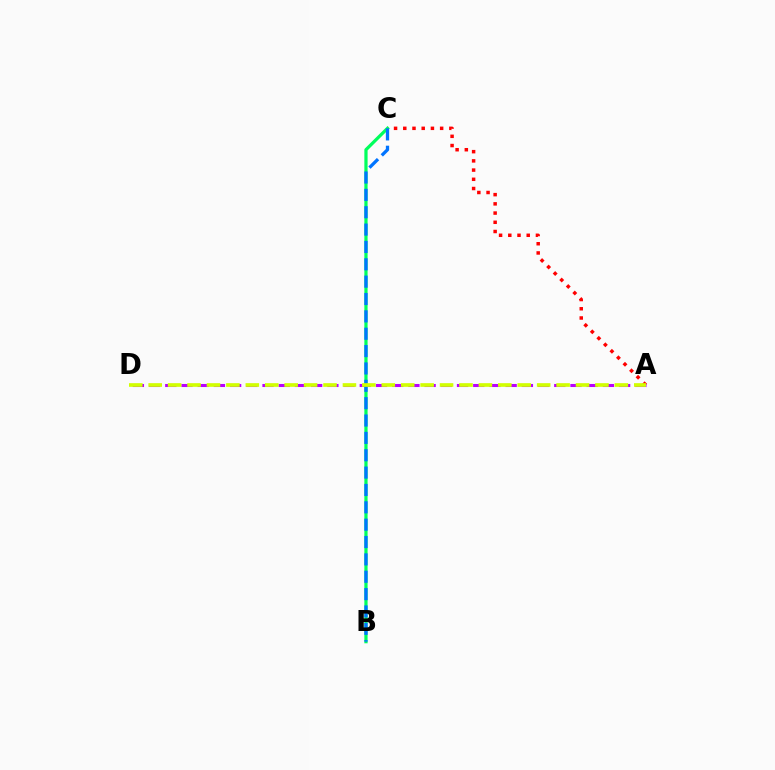{('A', 'C'): [{'color': '#ff0000', 'line_style': 'dotted', 'thickness': 2.5}], ('A', 'D'): [{'color': '#b900ff', 'line_style': 'dashed', 'thickness': 2.2}, {'color': '#d1ff00', 'line_style': 'dashed', 'thickness': 2.64}], ('B', 'C'): [{'color': '#00ff5c', 'line_style': 'solid', 'thickness': 2.33}, {'color': '#0074ff', 'line_style': 'dashed', 'thickness': 2.36}]}